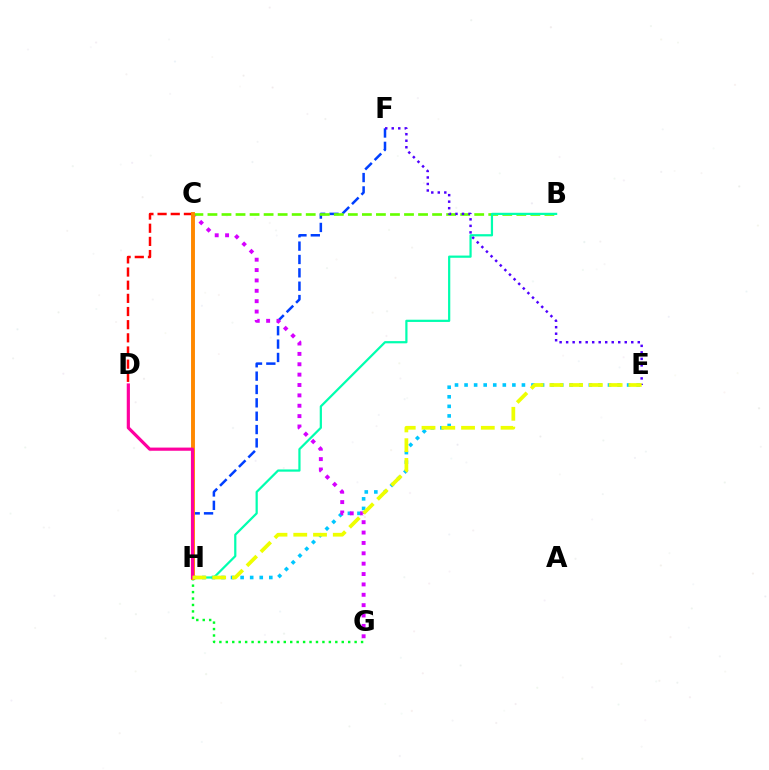{('E', 'H'): [{'color': '#00c7ff', 'line_style': 'dotted', 'thickness': 2.6}, {'color': '#eeff00', 'line_style': 'dashed', 'thickness': 2.68}], ('F', 'H'): [{'color': '#003fff', 'line_style': 'dashed', 'thickness': 1.81}], ('C', 'G'): [{'color': '#d600ff', 'line_style': 'dotted', 'thickness': 2.82}], ('C', 'D'): [{'color': '#ff0000', 'line_style': 'dashed', 'thickness': 1.79}], ('B', 'C'): [{'color': '#66ff00', 'line_style': 'dashed', 'thickness': 1.91}], ('G', 'H'): [{'color': '#00ff27', 'line_style': 'dotted', 'thickness': 1.75}], ('C', 'H'): [{'color': '#ff8800', 'line_style': 'solid', 'thickness': 2.82}], ('B', 'H'): [{'color': '#00ffaf', 'line_style': 'solid', 'thickness': 1.6}], ('E', 'F'): [{'color': '#4f00ff', 'line_style': 'dotted', 'thickness': 1.77}], ('D', 'H'): [{'color': '#ff00a0', 'line_style': 'solid', 'thickness': 2.28}]}